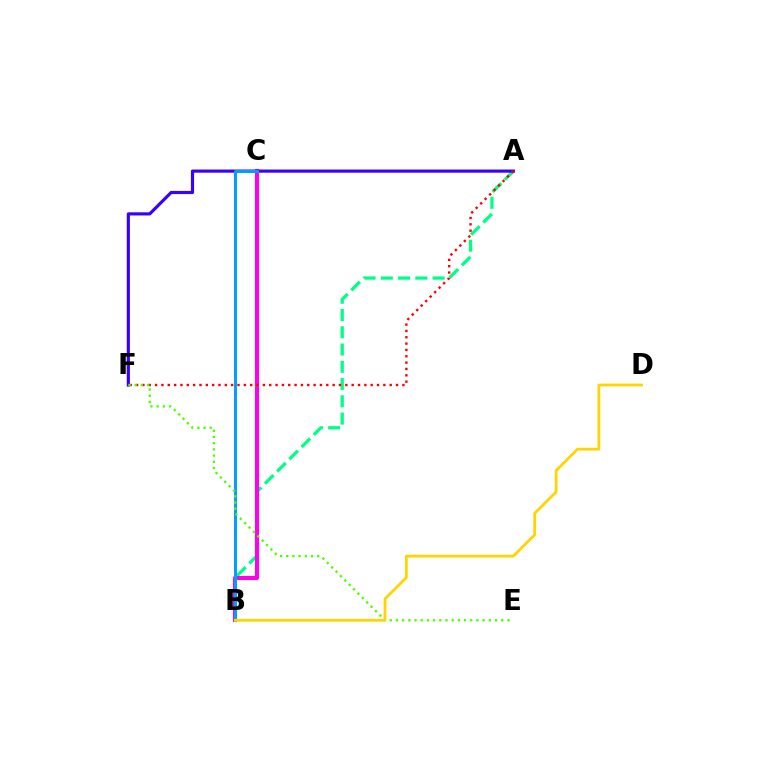{('A', 'B'): [{'color': '#00ff86', 'line_style': 'dashed', 'thickness': 2.34}], ('B', 'C'): [{'color': '#ff00ed', 'line_style': 'solid', 'thickness': 2.92}, {'color': '#009eff', 'line_style': 'solid', 'thickness': 2.13}], ('A', 'F'): [{'color': '#3700ff', 'line_style': 'solid', 'thickness': 2.28}, {'color': '#ff0000', 'line_style': 'dotted', 'thickness': 1.72}], ('E', 'F'): [{'color': '#4fff00', 'line_style': 'dotted', 'thickness': 1.68}], ('B', 'D'): [{'color': '#ffd500', 'line_style': 'solid', 'thickness': 2.0}]}